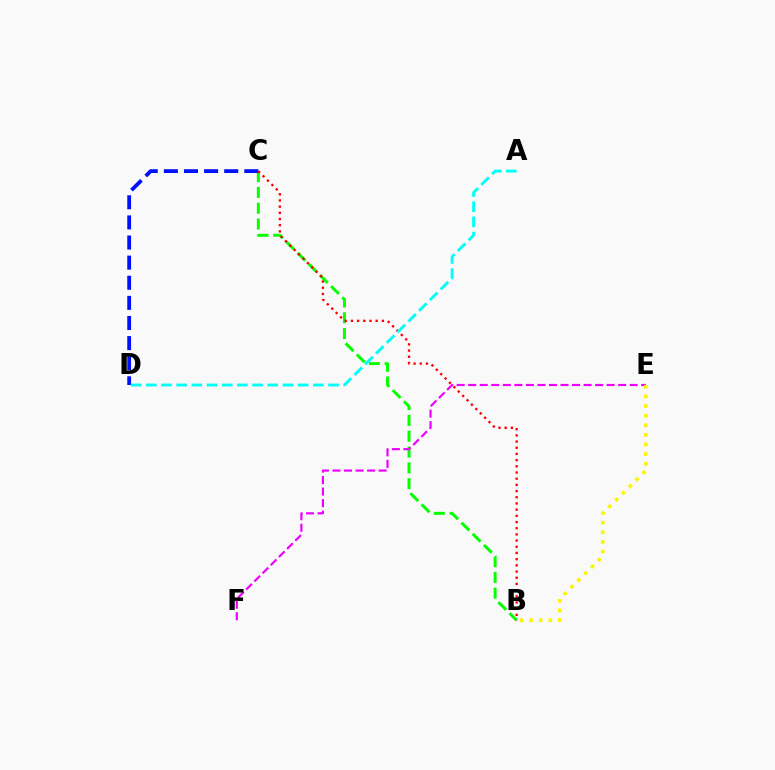{('B', 'C'): [{'color': '#08ff00', 'line_style': 'dashed', 'thickness': 2.15}, {'color': '#ff0000', 'line_style': 'dotted', 'thickness': 1.68}], ('C', 'D'): [{'color': '#0010ff', 'line_style': 'dashed', 'thickness': 2.73}], ('E', 'F'): [{'color': '#ee00ff', 'line_style': 'dashed', 'thickness': 1.57}], ('B', 'E'): [{'color': '#fcf500', 'line_style': 'dotted', 'thickness': 2.61}], ('A', 'D'): [{'color': '#00fff6', 'line_style': 'dashed', 'thickness': 2.06}]}